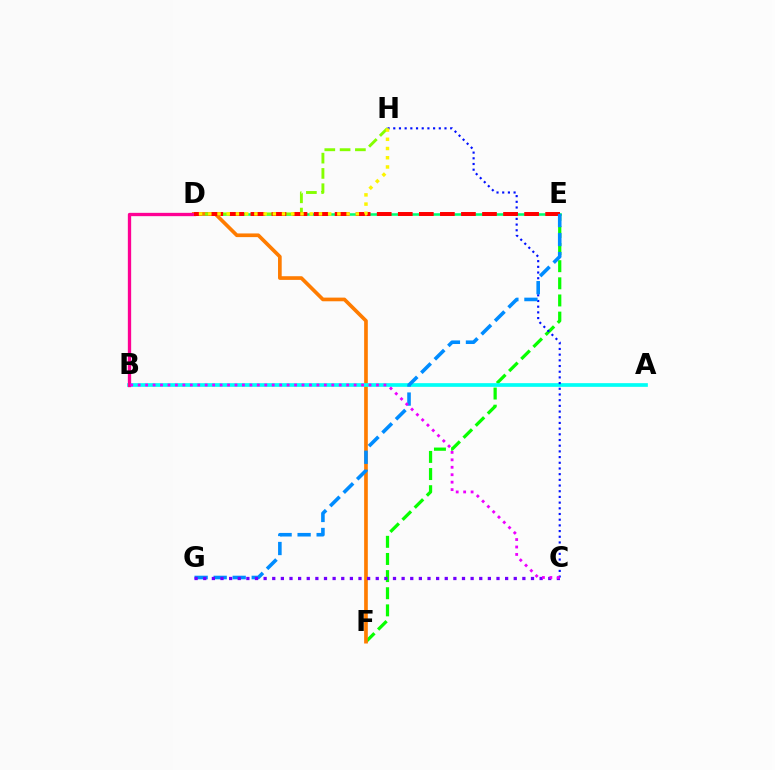{('D', 'E'): [{'color': '#00ff74', 'line_style': 'solid', 'thickness': 1.85}, {'color': '#ff0000', 'line_style': 'dashed', 'thickness': 2.86}], ('E', 'F'): [{'color': '#08ff00', 'line_style': 'dashed', 'thickness': 2.33}], ('D', 'F'): [{'color': '#ff7c00', 'line_style': 'solid', 'thickness': 2.64}], ('D', 'H'): [{'color': '#84ff00', 'line_style': 'dashed', 'thickness': 2.08}, {'color': '#fcf500', 'line_style': 'dotted', 'thickness': 2.51}], ('A', 'B'): [{'color': '#00fff6', 'line_style': 'solid', 'thickness': 2.66}], ('C', 'H'): [{'color': '#0010ff', 'line_style': 'dotted', 'thickness': 1.55}], ('B', 'D'): [{'color': '#ff0094', 'line_style': 'solid', 'thickness': 2.38}], ('E', 'G'): [{'color': '#008cff', 'line_style': 'dashed', 'thickness': 2.58}], ('C', 'G'): [{'color': '#7200ff', 'line_style': 'dotted', 'thickness': 2.34}], ('B', 'C'): [{'color': '#ee00ff', 'line_style': 'dotted', 'thickness': 2.02}]}